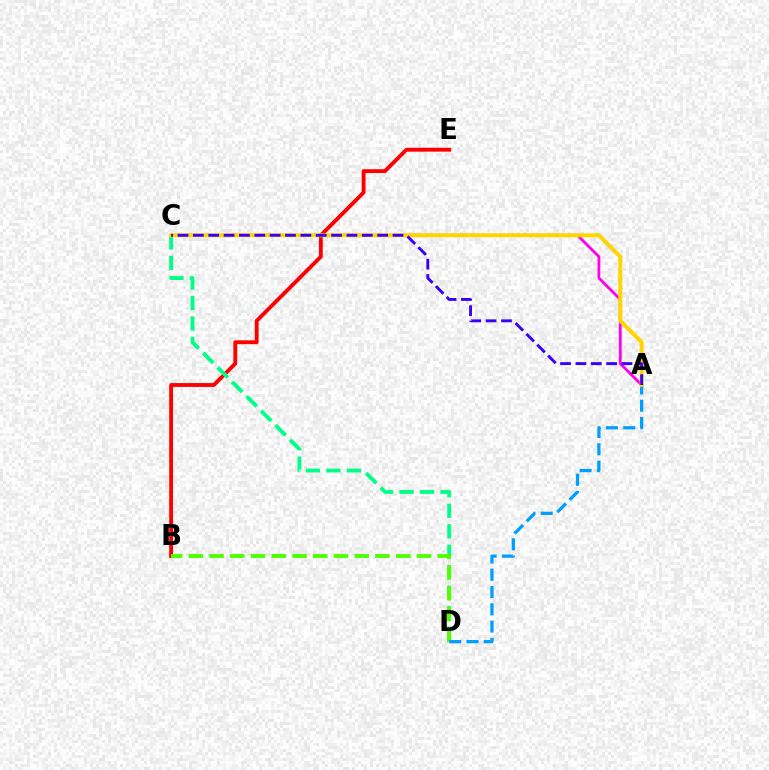{('B', 'E'): [{'color': '#ff0000', 'line_style': 'solid', 'thickness': 2.78}], ('C', 'D'): [{'color': '#00ff86', 'line_style': 'dashed', 'thickness': 2.78}], ('B', 'D'): [{'color': '#4fff00', 'line_style': 'dashed', 'thickness': 2.82}], ('A', 'D'): [{'color': '#009eff', 'line_style': 'dashed', 'thickness': 2.35}], ('A', 'C'): [{'color': '#ff00ed', 'line_style': 'solid', 'thickness': 2.02}, {'color': '#ffd500', 'line_style': 'solid', 'thickness': 2.85}, {'color': '#3700ff', 'line_style': 'dashed', 'thickness': 2.09}]}